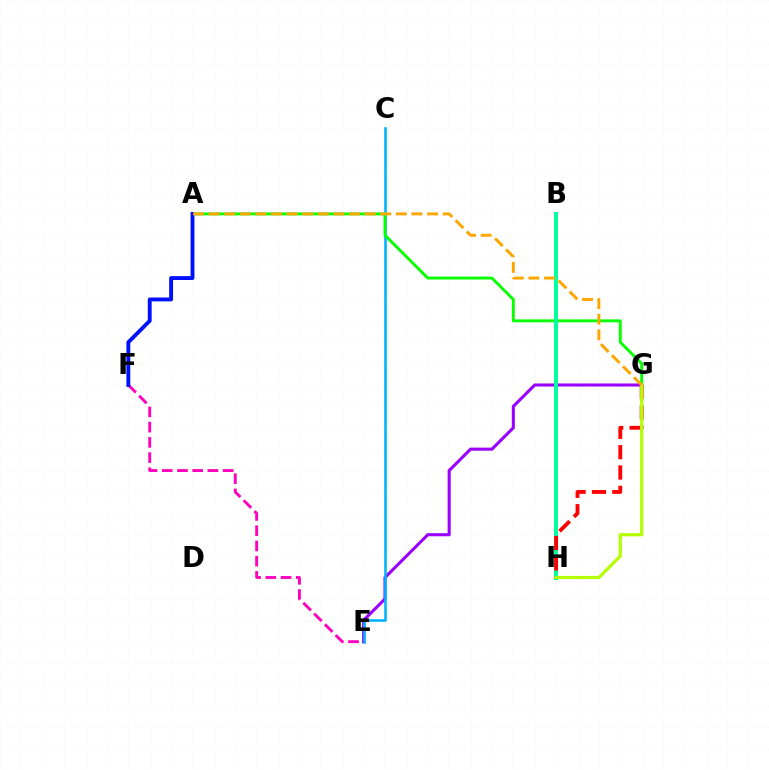{('E', 'G'): [{'color': '#9b00ff', 'line_style': 'solid', 'thickness': 2.22}], ('C', 'E'): [{'color': '#00b5ff', 'line_style': 'solid', 'thickness': 1.87}], ('A', 'G'): [{'color': '#08ff00', 'line_style': 'solid', 'thickness': 2.09}, {'color': '#ffa500', 'line_style': 'dashed', 'thickness': 2.12}], ('E', 'F'): [{'color': '#ff00bd', 'line_style': 'dashed', 'thickness': 2.07}], ('B', 'H'): [{'color': '#00ff9d', 'line_style': 'solid', 'thickness': 2.86}], ('A', 'F'): [{'color': '#0010ff', 'line_style': 'solid', 'thickness': 2.79}], ('G', 'H'): [{'color': '#ff0000', 'line_style': 'dashed', 'thickness': 2.77}, {'color': '#b3ff00', 'line_style': 'solid', 'thickness': 2.3}]}